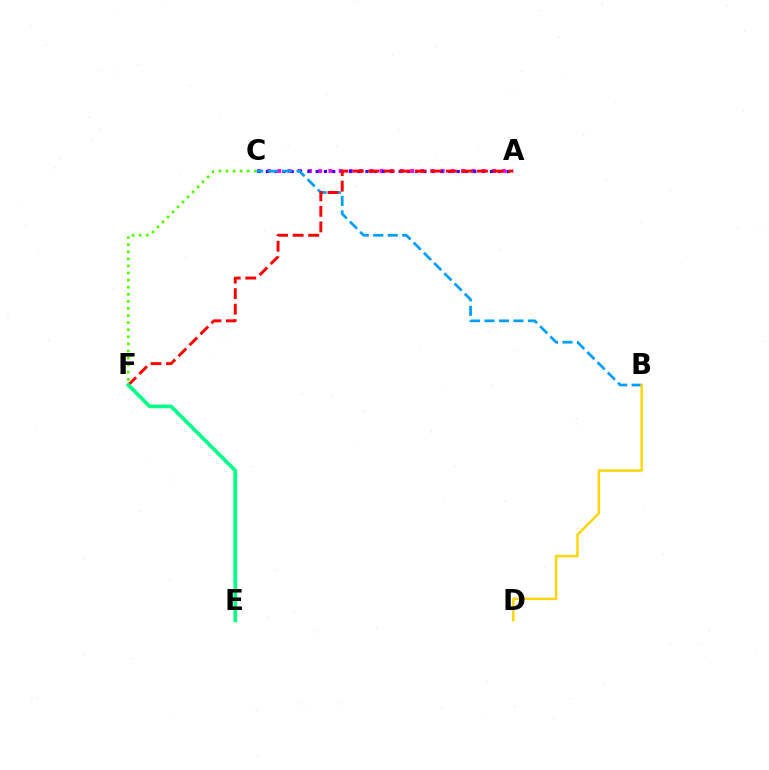{('A', 'C'): [{'color': '#ff00ed', 'line_style': 'dotted', 'thickness': 2.77}, {'color': '#3700ff', 'line_style': 'dotted', 'thickness': 2.25}], ('C', 'F'): [{'color': '#4fff00', 'line_style': 'dotted', 'thickness': 1.93}], ('B', 'C'): [{'color': '#009eff', 'line_style': 'dashed', 'thickness': 1.97}], ('A', 'F'): [{'color': '#ff0000', 'line_style': 'dashed', 'thickness': 2.11}], ('E', 'F'): [{'color': '#00ff86', 'line_style': 'solid', 'thickness': 2.67}], ('B', 'D'): [{'color': '#ffd500', 'line_style': 'solid', 'thickness': 1.74}]}